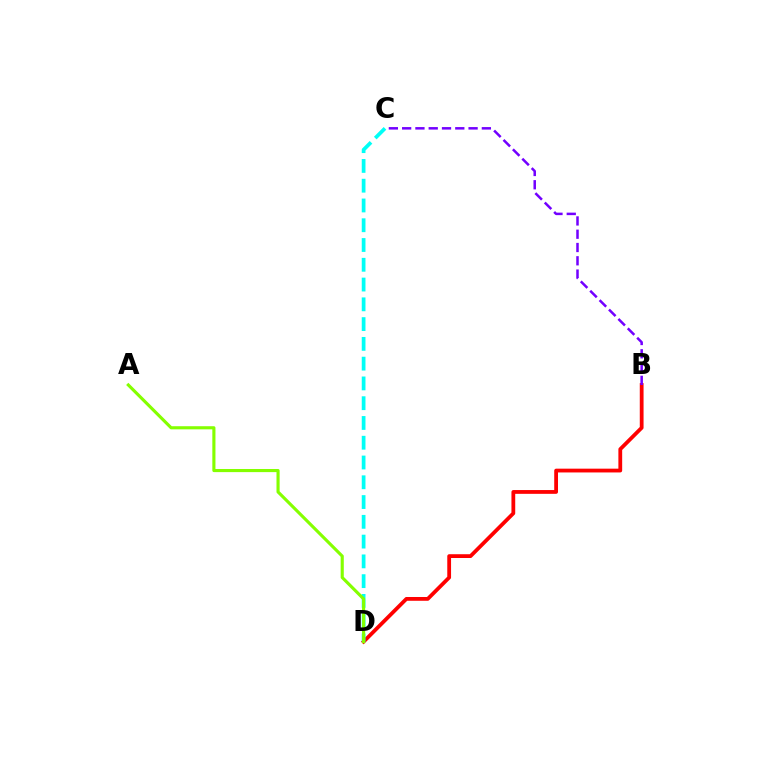{('B', 'D'): [{'color': '#ff0000', 'line_style': 'solid', 'thickness': 2.72}], ('C', 'D'): [{'color': '#00fff6', 'line_style': 'dashed', 'thickness': 2.69}], ('A', 'D'): [{'color': '#84ff00', 'line_style': 'solid', 'thickness': 2.25}], ('B', 'C'): [{'color': '#7200ff', 'line_style': 'dashed', 'thickness': 1.8}]}